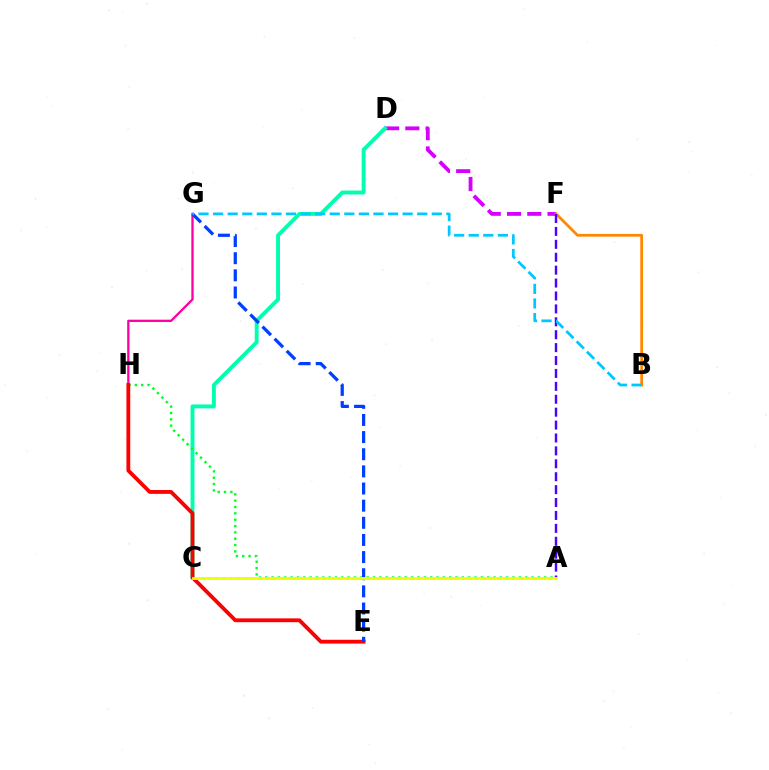{('D', 'F'): [{'color': '#d600ff', 'line_style': 'dashed', 'thickness': 2.75}], ('A', 'C'): [{'color': '#66ff00', 'line_style': 'dotted', 'thickness': 1.97}, {'color': '#eeff00', 'line_style': 'solid', 'thickness': 2.04}], ('C', 'D'): [{'color': '#00ffaf', 'line_style': 'solid', 'thickness': 2.81}], ('B', 'F'): [{'color': '#ff8800', 'line_style': 'solid', 'thickness': 2.0}], ('G', 'H'): [{'color': '#ff00a0', 'line_style': 'solid', 'thickness': 1.65}], ('A', 'H'): [{'color': '#00ff27', 'line_style': 'dotted', 'thickness': 1.72}], ('A', 'F'): [{'color': '#4f00ff', 'line_style': 'dashed', 'thickness': 1.75}], ('E', 'H'): [{'color': '#ff0000', 'line_style': 'solid', 'thickness': 2.75}], ('E', 'G'): [{'color': '#003fff', 'line_style': 'dashed', 'thickness': 2.33}], ('B', 'G'): [{'color': '#00c7ff', 'line_style': 'dashed', 'thickness': 1.98}]}